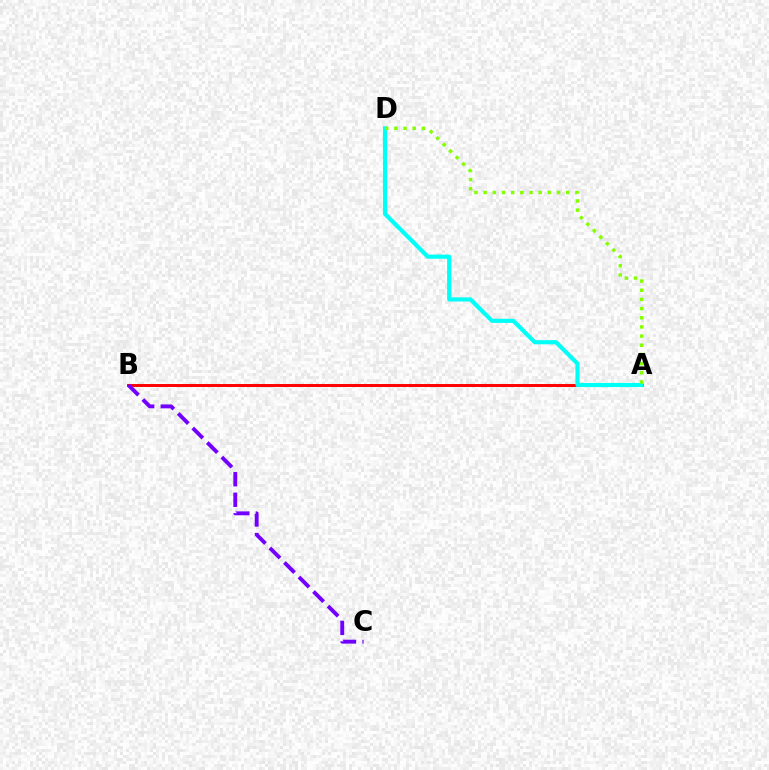{('A', 'B'): [{'color': '#ff0000', 'line_style': 'solid', 'thickness': 2.12}], ('B', 'C'): [{'color': '#7200ff', 'line_style': 'dashed', 'thickness': 2.79}], ('A', 'D'): [{'color': '#00fff6', 'line_style': 'solid', 'thickness': 2.98}, {'color': '#84ff00', 'line_style': 'dotted', 'thickness': 2.49}]}